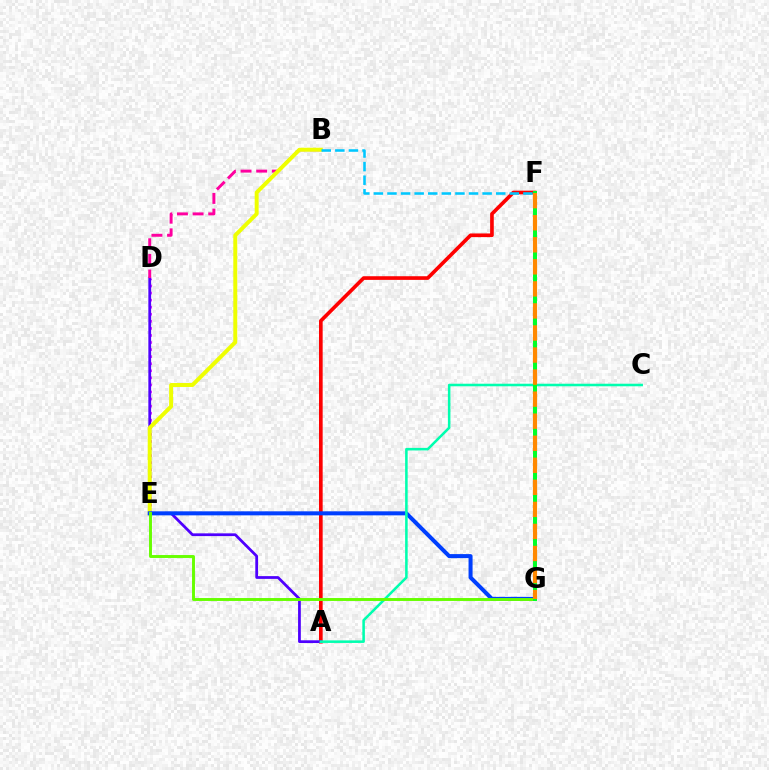{('A', 'F'): [{'color': '#ff0000', 'line_style': 'solid', 'thickness': 2.63}], ('D', 'E'): [{'color': '#d600ff', 'line_style': 'dotted', 'thickness': 1.92}], ('A', 'D'): [{'color': '#4f00ff', 'line_style': 'solid', 'thickness': 1.98}], ('B', 'D'): [{'color': '#ff00a0', 'line_style': 'dashed', 'thickness': 2.12}], ('B', 'E'): [{'color': '#eeff00', 'line_style': 'solid', 'thickness': 2.85}], ('E', 'G'): [{'color': '#003fff', 'line_style': 'solid', 'thickness': 2.9}, {'color': '#66ff00', 'line_style': 'solid', 'thickness': 2.1}], ('A', 'C'): [{'color': '#00ffaf', 'line_style': 'solid', 'thickness': 1.84}], ('B', 'F'): [{'color': '#00c7ff', 'line_style': 'dashed', 'thickness': 1.85}], ('F', 'G'): [{'color': '#00ff27', 'line_style': 'solid', 'thickness': 2.86}, {'color': '#ff8800', 'line_style': 'dashed', 'thickness': 3.0}]}